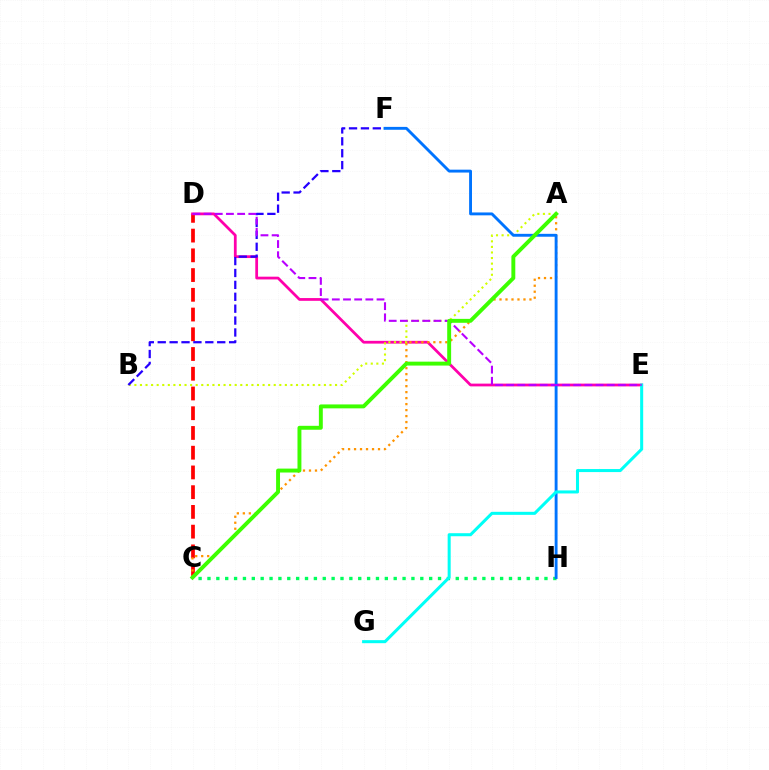{('C', 'D'): [{'color': '#ff0000', 'line_style': 'dashed', 'thickness': 2.68}], ('D', 'E'): [{'color': '#ff00ac', 'line_style': 'solid', 'thickness': 1.99}, {'color': '#b900ff', 'line_style': 'dashed', 'thickness': 1.52}], ('A', 'B'): [{'color': '#d1ff00', 'line_style': 'dotted', 'thickness': 1.51}], ('A', 'C'): [{'color': '#ff9400', 'line_style': 'dotted', 'thickness': 1.63}, {'color': '#3dff00', 'line_style': 'solid', 'thickness': 2.82}], ('B', 'F'): [{'color': '#2500ff', 'line_style': 'dashed', 'thickness': 1.62}], ('C', 'H'): [{'color': '#00ff5c', 'line_style': 'dotted', 'thickness': 2.41}], ('F', 'H'): [{'color': '#0074ff', 'line_style': 'solid', 'thickness': 2.08}], ('E', 'G'): [{'color': '#00fff6', 'line_style': 'solid', 'thickness': 2.19}]}